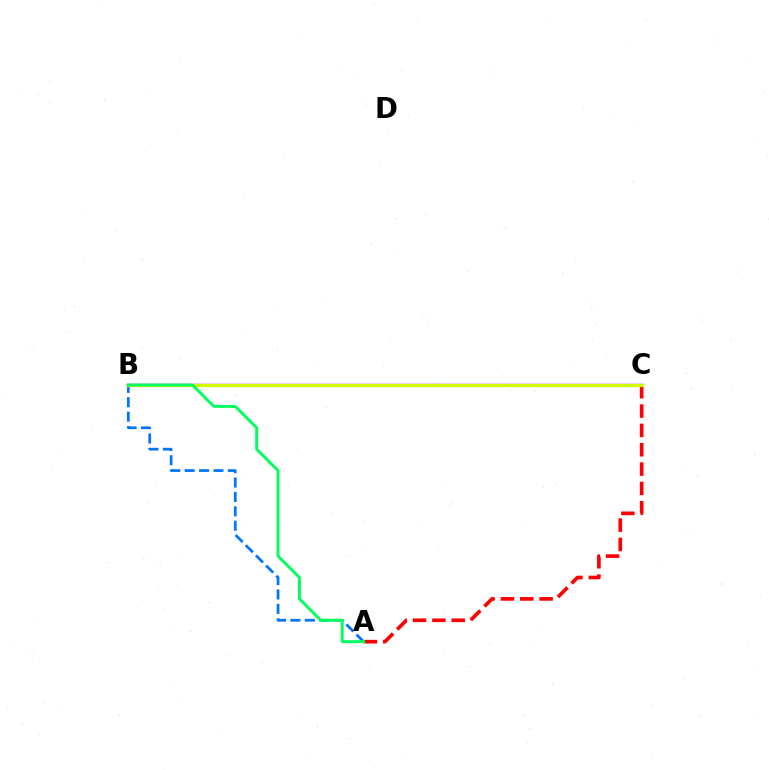{('A', 'C'): [{'color': '#ff0000', 'line_style': 'dashed', 'thickness': 2.63}], ('A', 'B'): [{'color': '#0074ff', 'line_style': 'dashed', 'thickness': 1.96}, {'color': '#00ff5c', 'line_style': 'solid', 'thickness': 2.1}], ('B', 'C'): [{'color': '#b900ff', 'line_style': 'solid', 'thickness': 1.74}, {'color': '#d1ff00', 'line_style': 'solid', 'thickness': 2.31}]}